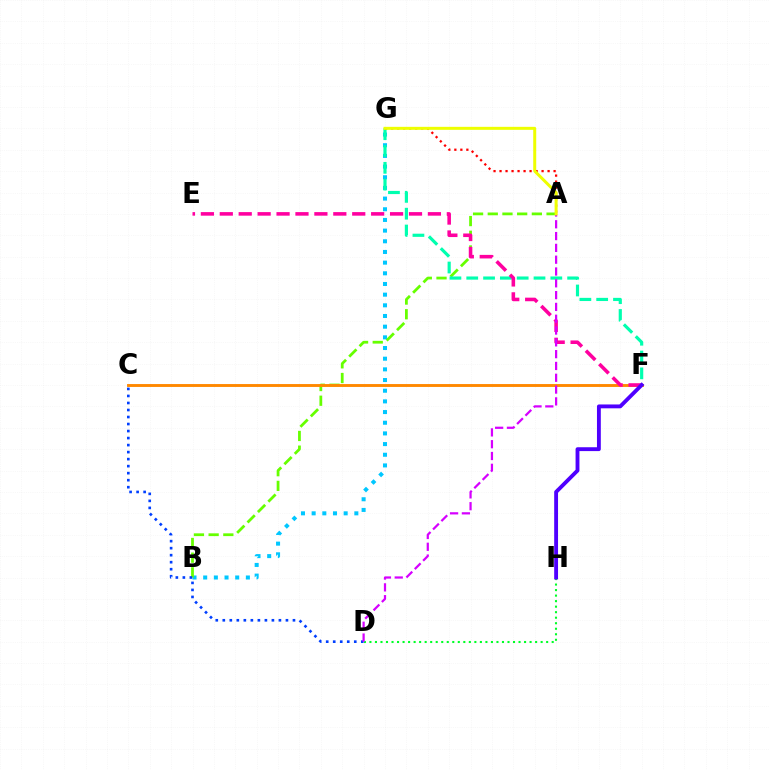{('B', 'G'): [{'color': '#00c7ff', 'line_style': 'dotted', 'thickness': 2.9}], ('A', 'B'): [{'color': '#66ff00', 'line_style': 'dashed', 'thickness': 2.0}], ('F', 'G'): [{'color': '#00ffaf', 'line_style': 'dashed', 'thickness': 2.28}], ('A', 'G'): [{'color': '#ff0000', 'line_style': 'dotted', 'thickness': 1.63}, {'color': '#eeff00', 'line_style': 'solid', 'thickness': 2.16}], ('D', 'H'): [{'color': '#00ff27', 'line_style': 'dotted', 'thickness': 1.5}], ('C', 'D'): [{'color': '#003fff', 'line_style': 'dotted', 'thickness': 1.91}], ('C', 'F'): [{'color': '#ff8800', 'line_style': 'solid', 'thickness': 2.08}], ('E', 'F'): [{'color': '#ff00a0', 'line_style': 'dashed', 'thickness': 2.57}], ('A', 'D'): [{'color': '#d600ff', 'line_style': 'dashed', 'thickness': 1.6}], ('F', 'H'): [{'color': '#4f00ff', 'line_style': 'solid', 'thickness': 2.78}]}